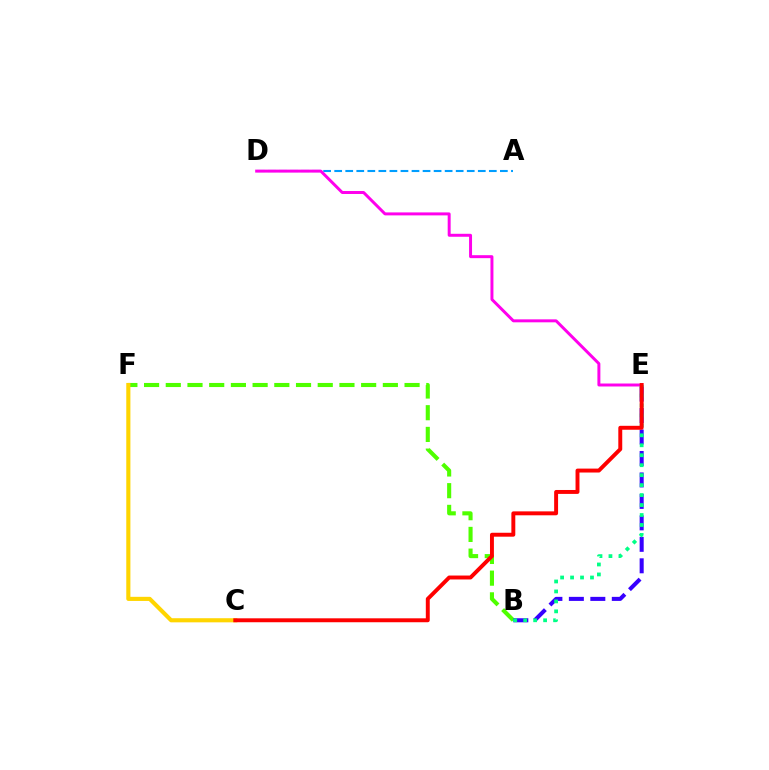{('A', 'D'): [{'color': '#009eff', 'line_style': 'dashed', 'thickness': 1.5}], ('B', 'F'): [{'color': '#4fff00', 'line_style': 'dashed', 'thickness': 2.95}], ('C', 'F'): [{'color': '#ffd500', 'line_style': 'solid', 'thickness': 2.97}], ('B', 'E'): [{'color': '#3700ff', 'line_style': 'dashed', 'thickness': 2.92}, {'color': '#00ff86', 'line_style': 'dotted', 'thickness': 2.71}], ('D', 'E'): [{'color': '#ff00ed', 'line_style': 'solid', 'thickness': 2.14}], ('C', 'E'): [{'color': '#ff0000', 'line_style': 'solid', 'thickness': 2.83}]}